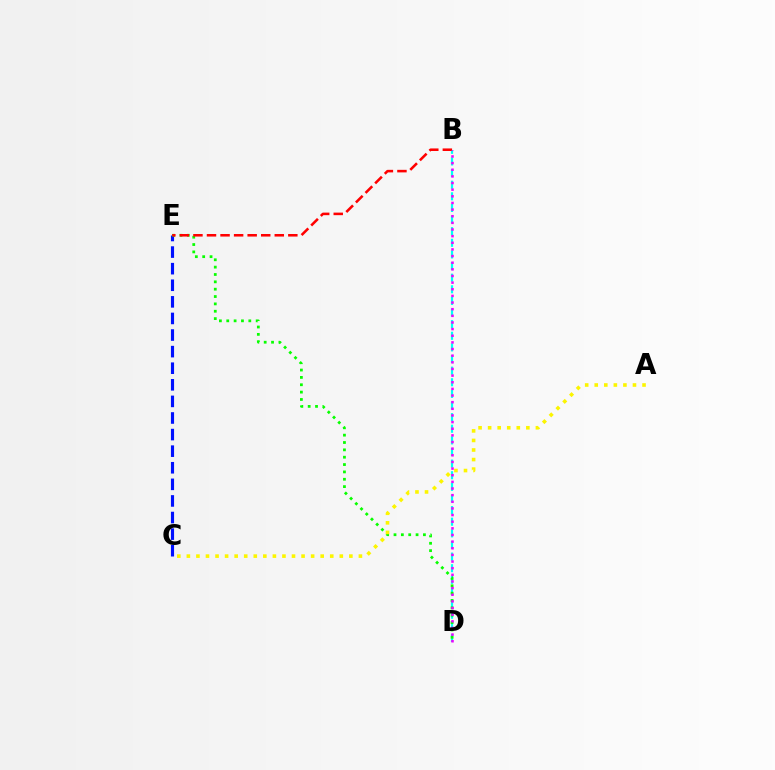{('B', 'D'): [{'color': '#00fff6', 'line_style': 'dashed', 'thickness': 1.58}, {'color': '#ee00ff', 'line_style': 'dotted', 'thickness': 1.8}], ('C', 'E'): [{'color': '#0010ff', 'line_style': 'dashed', 'thickness': 2.25}], ('D', 'E'): [{'color': '#08ff00', 'line_style': 'dotted', 'thickness': 2.0}], ('B', 'E'): [{'color': '#ff0000', 'line_style': 'dashed', 'thickness': 1.84}], ('A', 'C'): [{'color': '#fcf500', 'line_style': 'dotted', 'thickness': 2.6}]}